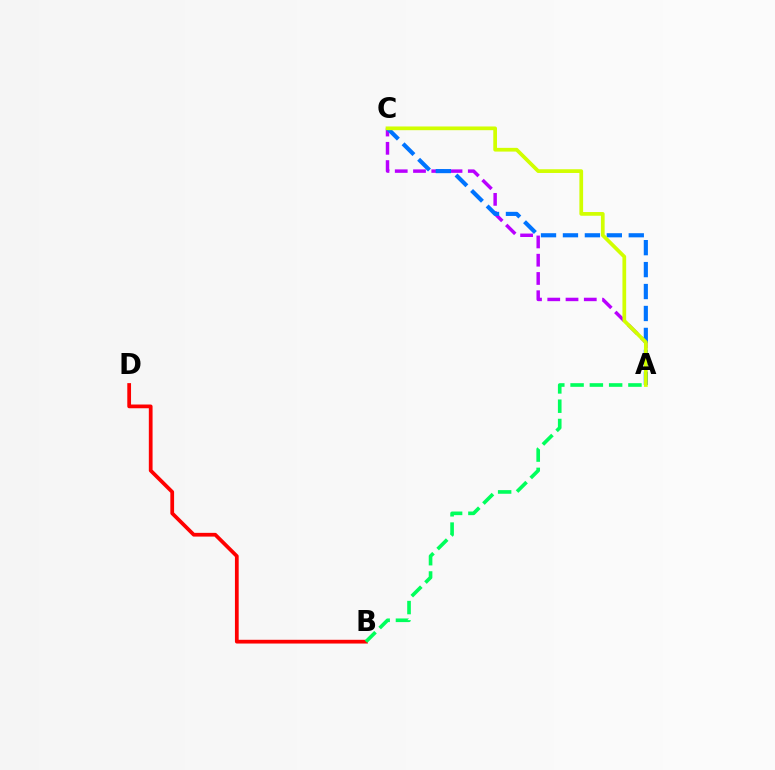{('A', 'C'): [{'color': '#b900ff', 'line_style': 'dashed', 'thickness': 2.48}, {'color': '#0074ff', 'line_style': 'dashed', 'thickness': 2.98}, {'color': '#d1ff00', 'line_style': 'solid', 'thickness': 2.68}], ('B', 'D'): [{'color': '#ff0000', 'line_style': 'solid', 'thickness': 2.69}], ('A', 'B'): [{'color': '#00ff5c', 'line_style': 'dashed', 'thickness': 2.62}]}